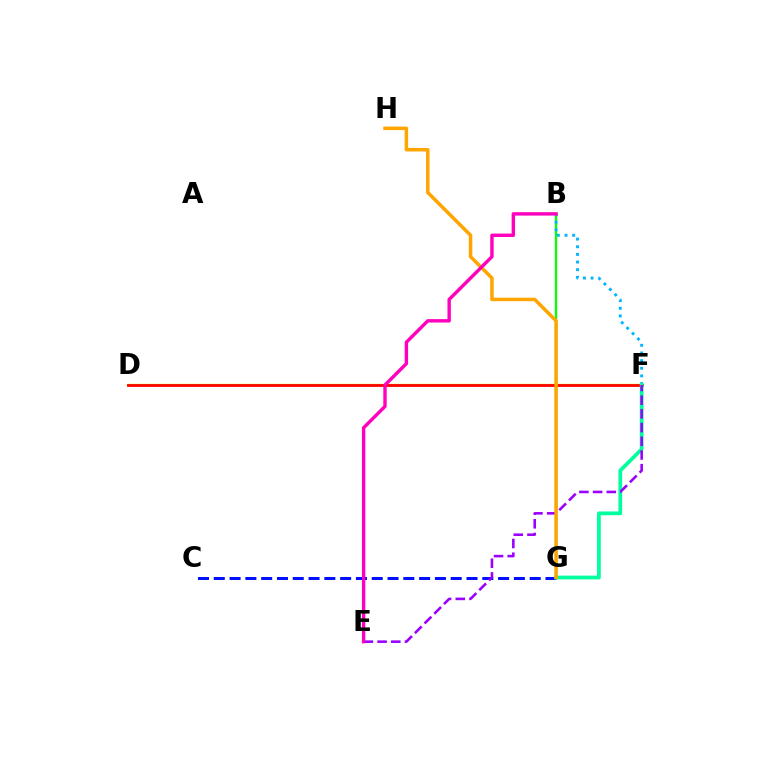{('D', 'F'): [{'color': '#b3ff00', 'line_style': 'solid', 'thickness': 1.66}, {'color': '#ff0000', 'line_style': 'solid', 'thickness': 2.02}], ('B', 'G'): [{'color': '#08ff00', 'line_style': 'solid', 'thickness': 1.66}], ('C', 'G'): [{'color': '#0010ff', 'line_style': 'dashed', 'thickness': 2.15}], ('B', 'F'): [{'color': '#00b5ff', 'line_style': 'dotted', 'thickness': 2.08}], ('F', 'G'): [{'color': '#00ff9d', 'line_style': 'solid', 'thickness': 2.69}], ('E', 'F'): [{'color': '#9b00ff', 'line_style': 'dashed', 'thickness': 1.86}], ('G', 'H'): [{'color': '#ffa500', 'line_style': 'solid', 'thickness': 2.52}], ('B', 'E'): [{'color': '#ff00bd', 'line_style': 'solid', 'thickness': 2.45}]}